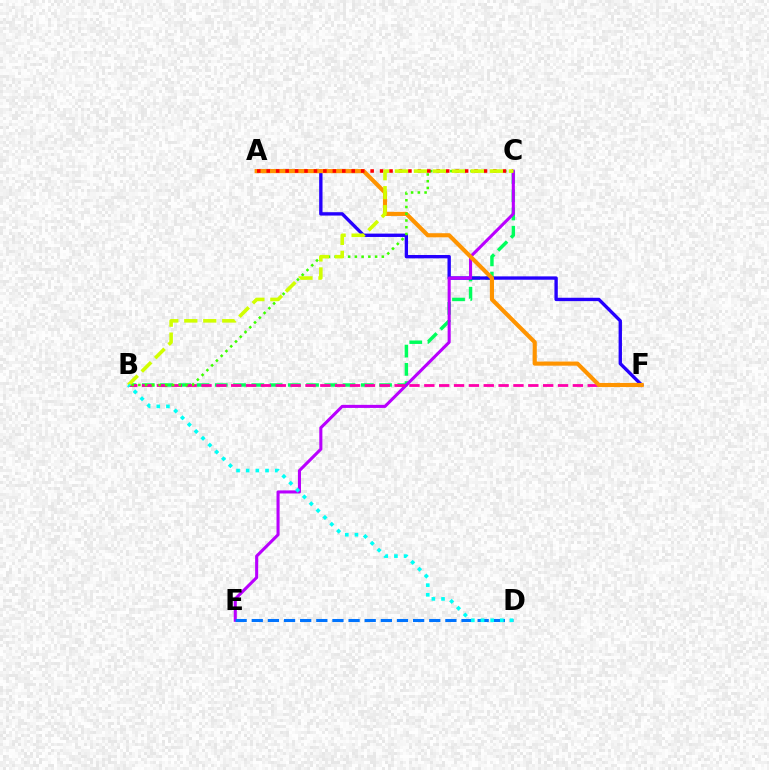{('B', 'C'): [{'color': '#00ff5c', 'line_style': 'dashed', 'thickness': 2.48}, {'color': '#3dff00', 'line_style': 'dotted', 'thickness': 1.83}, {'color': '#d1ff00', 'line_style': 'dashed', 'thickness': 2.58}], ('A', 'F'): [{'color': '#2500ff', 'line_style': 'solid', 'thickness': 2.42}, {'color': '#ff9400', 'line_style': 'solid', 'thickness': 2.97}], ('C', 'E'): [{'color': '#b900ff', 'line_style': 'solid', 'thickness': 2.21}], ('B', 'F'): [{'color': '#ff00ac', 'line_style': 'dashed', 'thickness': 2.02}], ('D', 'E'): [{'color': '#0074ff', 'line_style': 'dashed', 'thickness': 2.19}], ('A', 'C'): [{'color': '#ff0000', 'line_style': 'dotted', 'thickness': 2.57}], ('B', 'D'): [{'color': '#00fff6', 'line_style': 'dotted', 'thickness': 2.63}]}